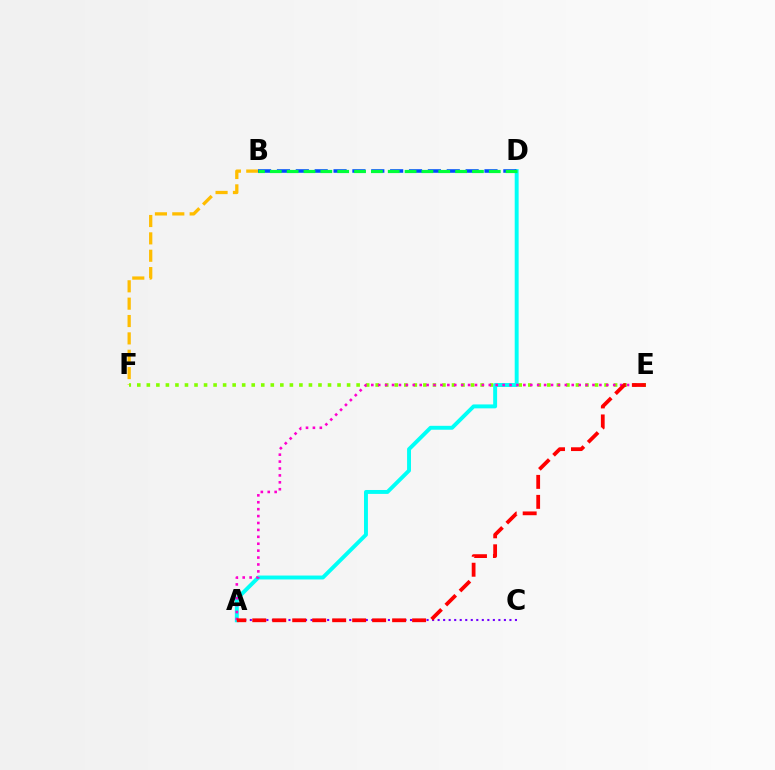{('B', 'F'): [{'color': '#ffbd00', 'line_style': 'dashed', 'thickness': 2.36}], ('E', 'F'): [{'color': '#84ff00', 'line_style': 'dotted', 'thickness': 2.59}], ('A', 'D'): [{'color': '#00fff6', 'line_style': 'solid', 'thickness': 2.82}], ('A', 'C'): [{'color': '#7200ff', 'line_style': 'dotted', 'thickness': 1.5}], ('A', 'E'): [{'color': '#ff00cf', 'line_style': 'dotted', 'thickness': 1.88}, {'color': '#ff0000', 'line_style': 'dashed', 'thickness': 2.71}], ('B', 'D'): [{'color': '#004bff', 'line_style': 'dashed', 'thickness': 2.56}, {'color': '#00ff39', 'line_style': 'dashed', 'thickness': 2.29}]}